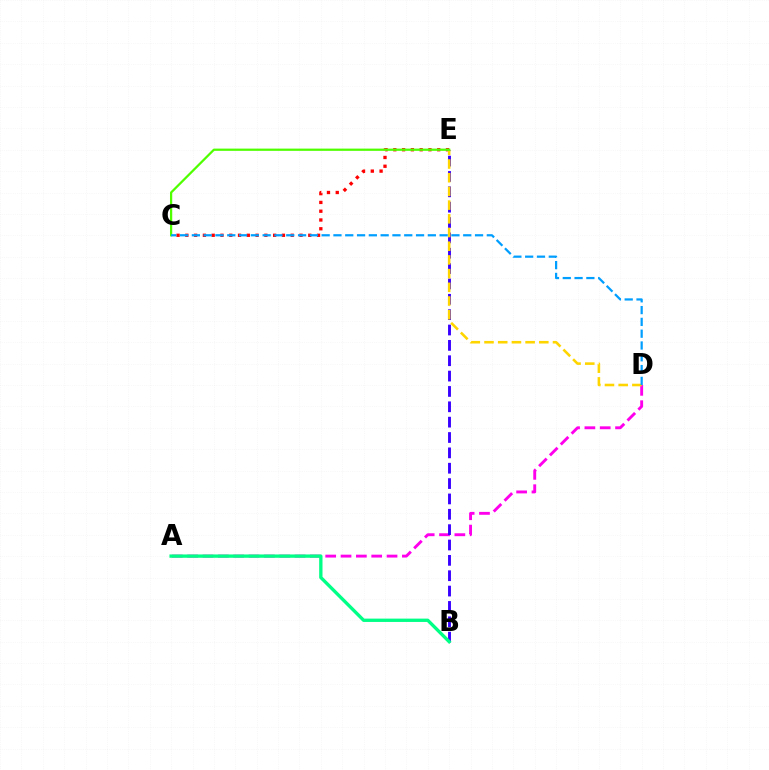{('A', 'D'): [{'color': '#ff00ed', 'line_style': 'dashed', 'thickness': 2.08}], ('B', 'E'): [{'color': '#3700ff', 'line_style': 'dashed', 'thickness': 2.09}], ('C', 'E'): [{'color': '#ff0000', 'line_style': 'dotted', 'thickness': 2.39}, {'color': '#4fff00', 'line_style': 'solid', 'thickness': 1.62}], ('D', 'E'): [{'color': '#ffd500', 'line_style': 'dashed', 'thickness': 1.86}], ('A', 'B'): [{'color': '#00ff86', 'line_style': 'solid', 'thickness': 2.4}], ('C', 'D'): [{'color': '#009eff', 'line_style': 'dashed', 'thickness': 1.6}]}